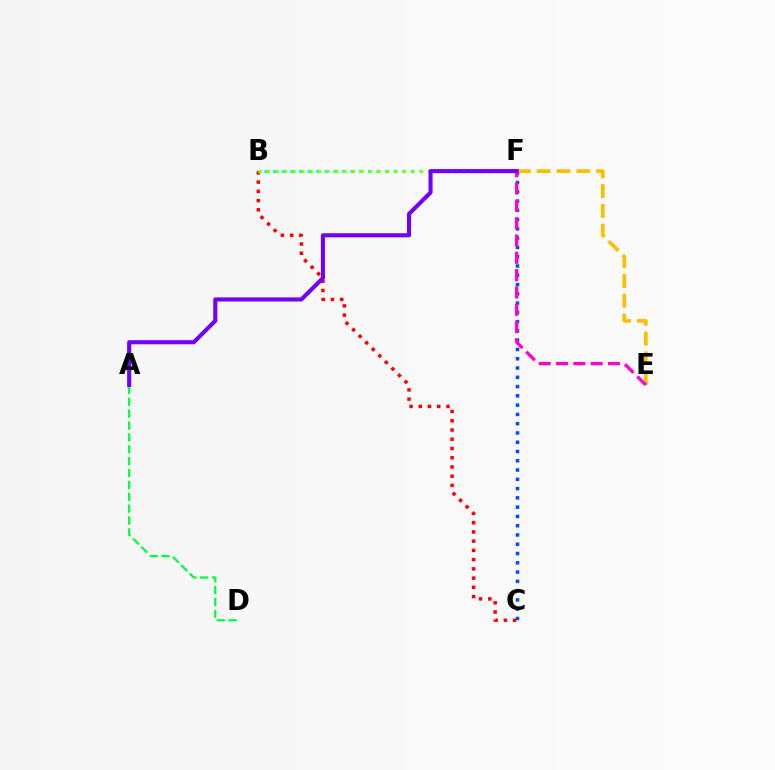{('C', 'F'): [{'color': '#004bff', 'line_style': 'dotted', 'thickness': 2.52}], ('B', 'C'): [{'color': '#ff0000', 'line_style': 'dotted', 'thickness': 2.51}], ('B', 'F'): [{'color': '#00fff6', 'line_style': 'dotted', 'thickness': 2.34}, {'color': '#84ff00', 'line_style': 'dotted', 'thickness': 2.31}], ('A', 'D'): [{'color': '#00ff39', 'line_style': 'dashed', 'thickness': 1.61}], ('E', 'F'): [{'color': '#ffbd00', 'line_style': 'dashed', 'thickness': 2.69}, {'color': '#ff00cf', 'line_style': 'dashed', 'thickness': 2.35}], ('A', 'F'): [{'color': '#7200ff', 'line_style': 'solid', 'thickness': 2.94}]}